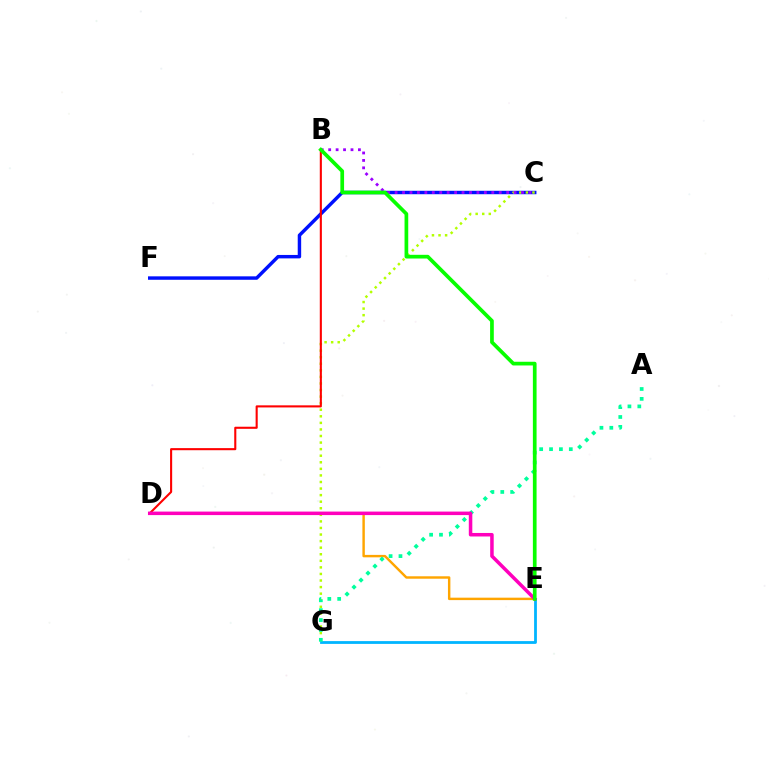{('C', 'F'): [{'color': '#0010ff', 'line_style': 'solid', 'thickness': 2.48}], ('D', 'E'): [{'color': '#ffa500', 'line_style': 'solid', 'thickness': 1.75}, {'color': '#ff00bd', 'line_style': 'solid', 'thickness': 2.53}], ('C', 'G'): [{'color': '#b3ff00', 'line_style': 'dotted', 'thickness': 1.78}], ('E', 'G'): [{'color': '#00b5ff', 'line_style': 'solid', 'thickness': 2.01}], ('A', 'G'): [{'color': '#00ff9d', 'line_style': 'dotted', 'thickness': 2.68}], ('B', 'C'): [{'color': '#9b00ff', 'line_style': 'dotted', 'thickness': 2.02}], ('B', 'D'): [{'color': '#ff0000', 'line_style': 'solid', 'thickness': 1.51}], ('B', 'E'): [{'color': '#08ff00', 'line_style': 'solid', 'thickness': 2.67}]}